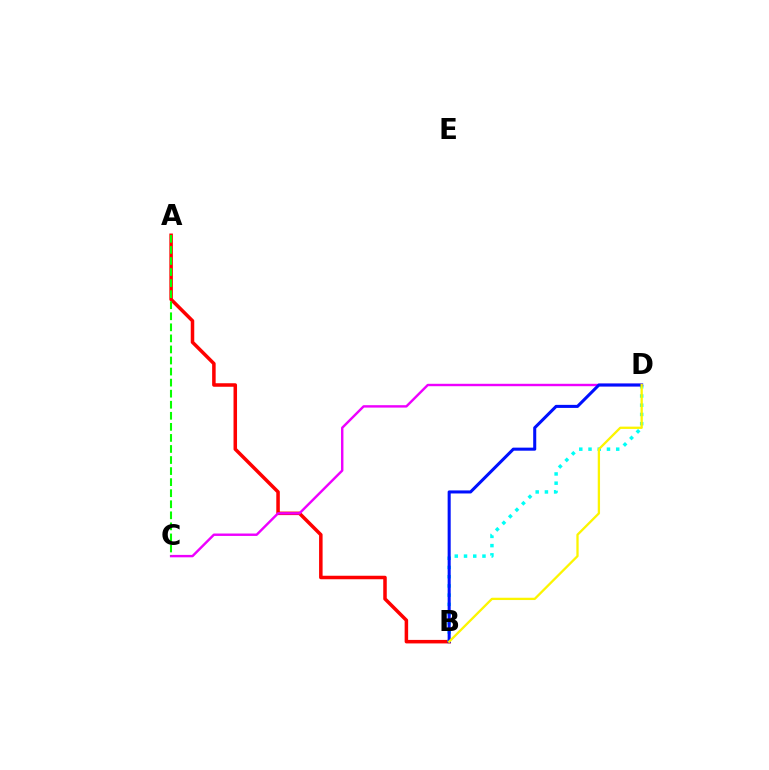{('A', 'B'): [{'color': '#ff0000', 'line_style': 'solid', 'thickness': 2.53}], ('C', 'D'): [{'color': '#ee00ff', 'line_style': 'solid', 'thickness': 1.74}], ('B', 'D'): [{'color': '#00fff6', 'line_style': 'dotted', 'thickness': 2.51}, {'color': '#0010ff', 'line_style': 'solid', 'thickness': 2.2}, {'color': '#fcf500', 'line_style': 'solid', 'thickness': 1.65}], ('A', 'C'): [{'color': '#08ff00', 'line_style': 'dashed', 'thickness': 1.5}]}